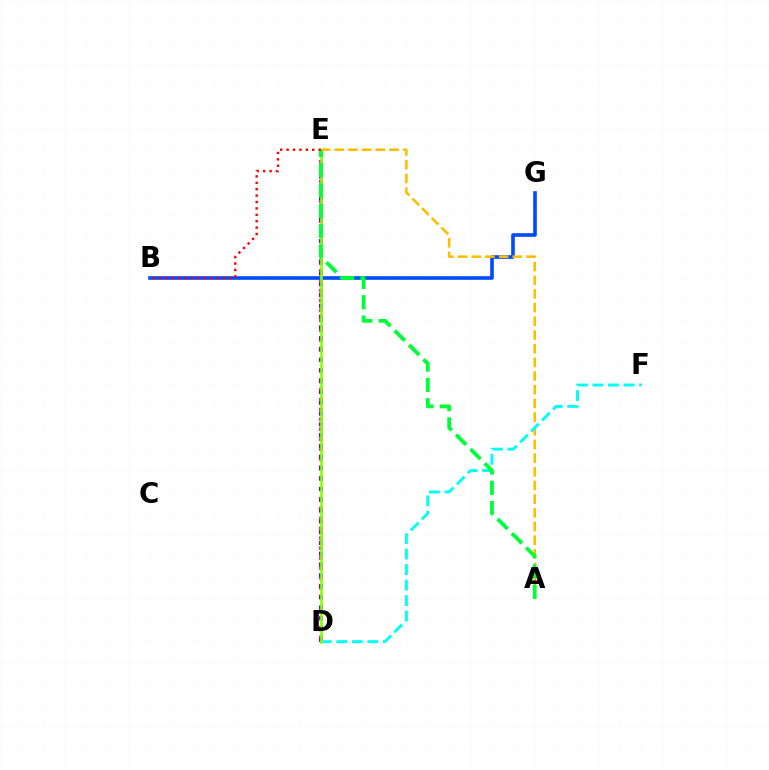{('D', 'E'): [{'color': '#ff00cf', 'line_style': 'dotted', 'thickness': 2.69}, {'color': '#7200ff', 'line_style': 'dotted', 'thickness': 2.93}, {'color': '#84ff00', 'line_style': 'solid', 'thickness': 1.88}], ('B', 'G'): [{'color': '#004bff', 'line_style': 'solid', 'thickness': 2.62}], ('A', 'E'): [{'color': '#ffbd00', 'line_style': 'dashed', 'thickness': 1.86}, {'color': '#00ff39', 'line_style': 'dashed', 'thickness': 2.76}], ('D', 'F'): [{'color': '#00fff6', 'line_style': 'dashed', 'thickness': 2.11}], ('B', 'E'): [{'color': '#ff0000', 'line_style': 'dotted', 'thickness': 1.74}]}